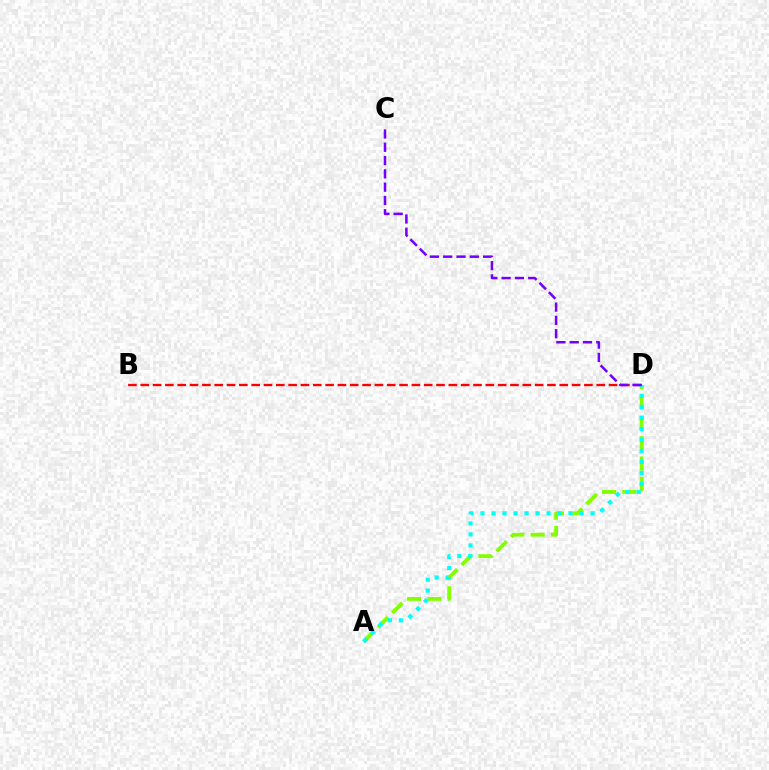{('A', 'D'): [{'color': '#84ff00', 'line_style': 'dashed', 'thickness': 2.76}, {'color': '#00fff6', 'line_style': 'dotted', 'thickness': 2.99}], ('B', 'D'): [{'color': '#ff0000', 'line_style': 'dashed', 'thickness': 1.67}], ('C', 'D'): [{'color': '#7200ff', 'line_style': 'dashed', 'thickness': 1.81}]}